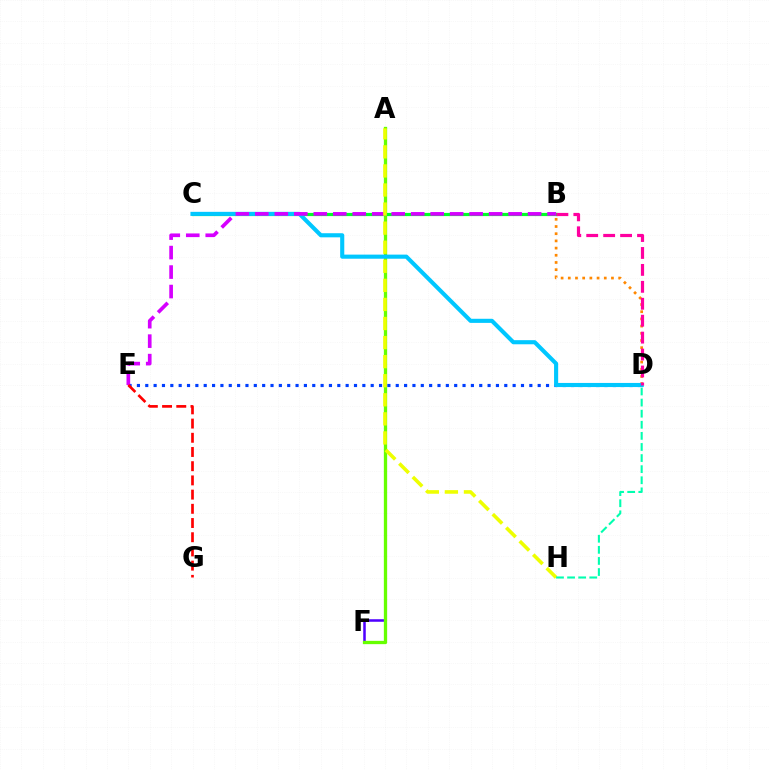{('A', 'F'): [{'color': '#4f00ff', 'line_style': 'solid', 'thickness': 1.82}, {'color': '#66ff00', 'line_style': 'solid', 'thickness': 2.38}], ('B', 'D'): [{'color': '#ff8800', 'line_style': 'dotted', 'thickness': 1.95}, {'color': '#ff00a0', 'line_style': 'dashed', 'thickness': 2.3}], ('D', 'E'): [{'color': '#003fff', 'line_style': 'dotted', 'thickness': 2.27}], ('B', 'C'): [{'color': '#00ff27', 'line_style': 'solid', 'thickness': 2.3}], ('C', 'D'): [{'color': '#00c7ff', 'line_style': 'solid', 'thickness': 2.96}], ('B', 'E'): [{'color': '#d600ff', 'line_style': 'dashed', 'thickness': 2.65}], ('E', 'G'): [{'color': '#ff0000', 'line_style': 'dashed', 'thickness': 1.93}], ('A', 'H'): [{'color': '#eeff00', 'line_style': 'dashed', 'thickness': 2.59}], ('D', 'H'): [{'color': '#00ffaf', 'line_style': 'dashed', 'thickness': 1.51}]}